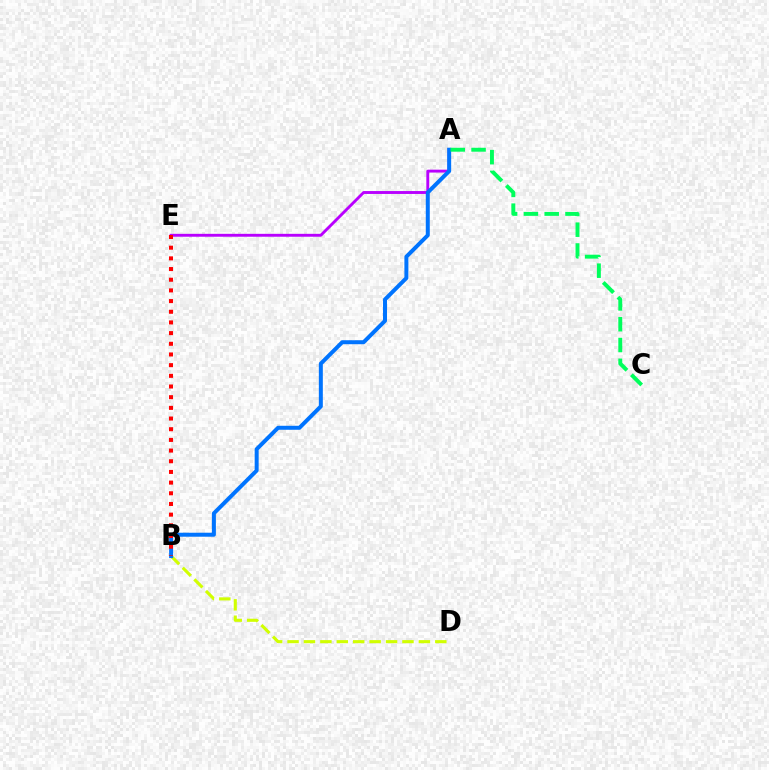{('A', 'E'): [{'color': '#b900ff', 'line_style': 'solid', 'thickness': 2.08}], ('B', 'D'): [{'color': '#d1ff00', 'line_style': 'dashed', 'thickness': 2.23}], ('A', 'B'): [{'color': '#0074ff', 'line_style': 'solid', 'thickness': 2.87}], ('A', 'C'): [{'color': '#00ff5c', 'line_style': 'dashed', 'thickness': 2.83}], ('B', 'E'): [{'color': '#ff0000', 'line_style': 'dotted', 'thickness': 2.9}]}